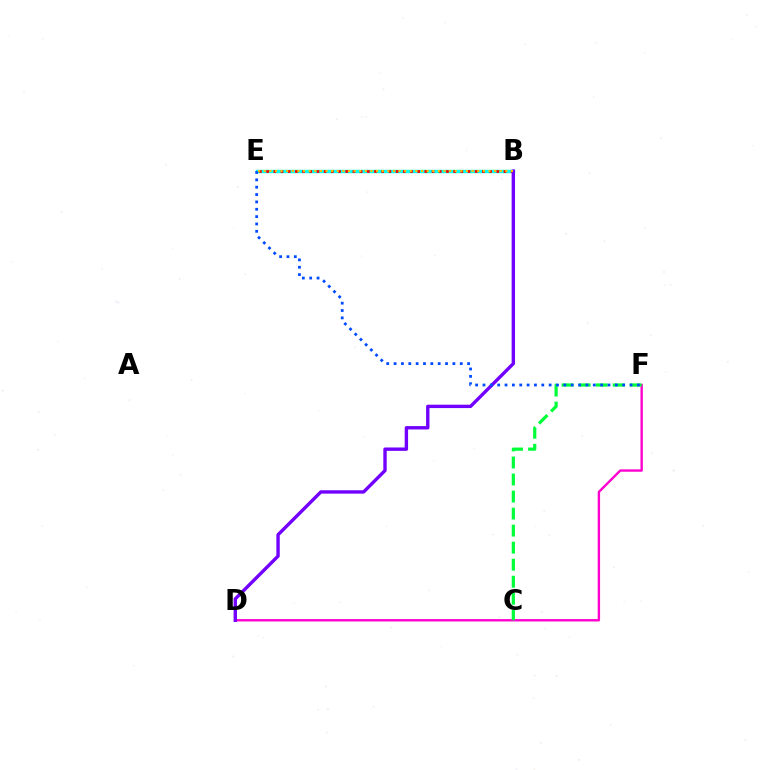{('B', 'E'): [{'color': '#84ff00', 'line_style': 'dashed', 'thickness': 2.23}, {'color': '#00fff6', 'line_style': 'solid', 'thickness': 2.43}, {'color': '#ff0000', 'line_style': 'dotted', 'thickness': 1.95}, {'color': '#ffbd00', 'line_style': 'dotted', 'thickness': 1.53}], ('D', 'F'): [{'color': '#ff00cf', 'line_style': 'solid', 'thickness': 1.71}], ('C', 'F'): [{'color': '#00ff39', 'line_style': 'dashed', 'thickness': 2.31}], ('B', 'D'): [{'color': '#7200ff', 'line_style': 'solid', 'thickness': 2.43}], ('E', 'F'): [{'color': '#004bff', 'line_style': 'dotted', 'thickness': 2.0}]}